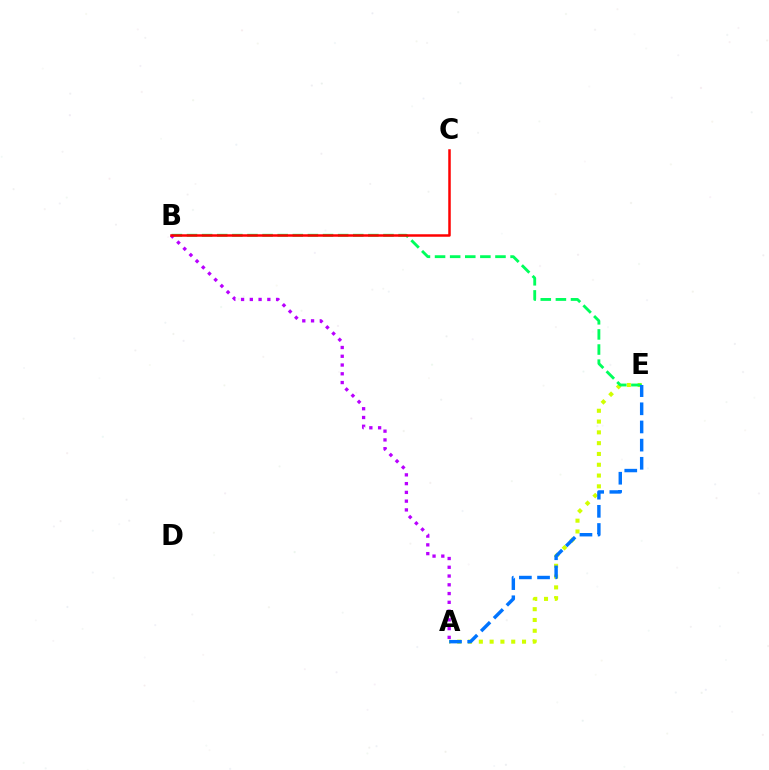{('A', 'E'): [{'color': '#d1ff00', 'line_style': 'dotted', 'thickness': 2.93}, {'color': '#0074ff', 'line_style': 'dashed', 'thickness': 2.47}], ('B', 'E'): [{'color': '#00ff5c', 'line_style': 'dashed', 'thickness': 2.05}], ('A', 'B'): [{'color': '#b900ff', 'line_style': 'dotted', 'thickness': 2.38}], ('B', 'C'): [{'color': '#ff0000', 'line_style': 'solid', 'thickness': 1.8}]}